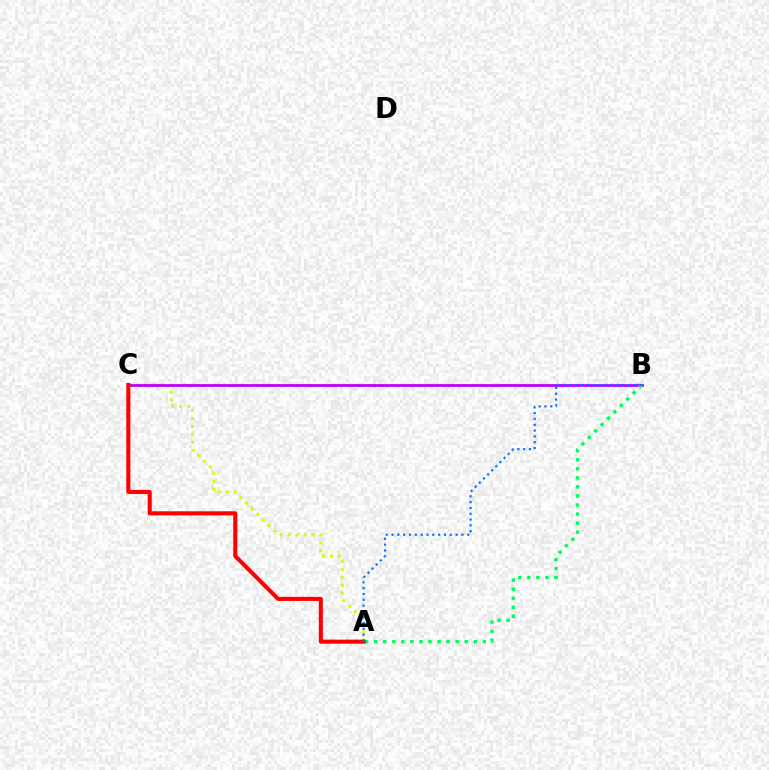{('A', 'C'): [{'color': '#d1ff00', 'line_style': 'dotted', 'thickness': 2.17}, {'color': '#ff0000', 'line_style': 'solid', 'thickness': 2.93}], ('B', 'C'): [{'color': '#b900ff', 'line_style': 'solid', 'thickness': 1.99}], ('A', 'B'): [{'color': '#00ff5c', 'line_style': 'dotted', 'thickness': 2.46}, {'color': '#0074ff', 'line_style': 'dotted', 'thickness': 1.58}]}